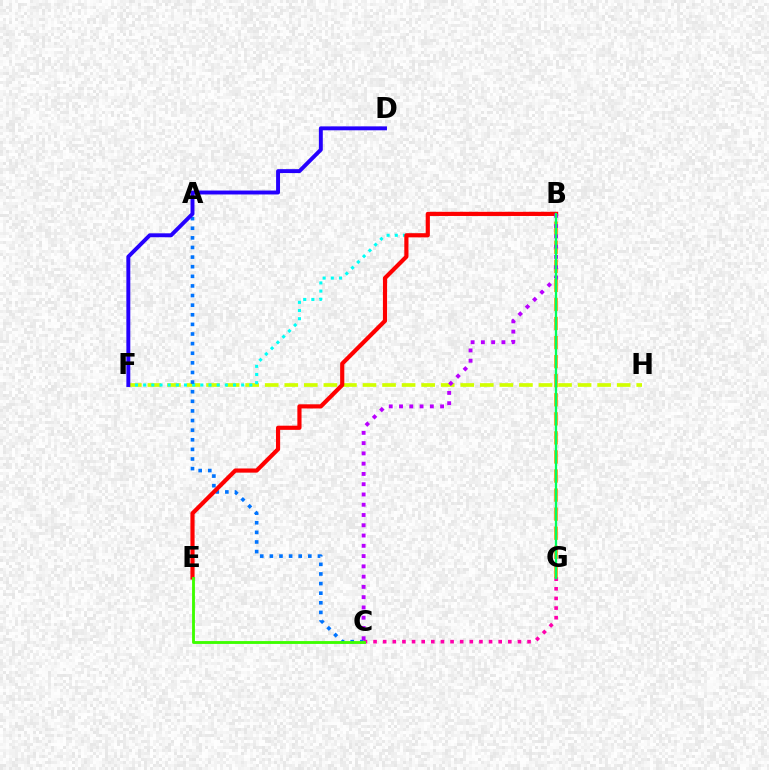{('F', 'H'): [{'color': '#d1ff00', 'line_style': 'dashed', 'thickness': 2.66}], ('B', 'G'): [{'color': '#ff9400', 'line_style': 'dashed', 'thickness': 2.59}, {'color': '#00ff5c', 'line_style': 'solid', 'thickness': 1.64}], ('C', 'G'): [{'color': '#ff00ac', 'line_style': 'dotted', 'thickness': 2.62}], ('B', 'F'): [{'color': '#00fff6', 'line_style': 'dotted', 'thickness': 2.22}], ('A', 'C'): [{'color': '#0074ff', 'line_style': 'dotted', 'thickness': 2.61}], ('D', 'F'): [{'color': '#2500ff', 'line_style': 'solid', 'thickness': 2.82}], ('B', 'E'): [{'color': '#ff0000', 'line_style': 'solid', 'thickness': 3.0}], ('C', 'E'): [{'color': '#3dff00', 'line_style': 'solid', 'thickness': 2.06}], ('B', 'C'): [{'color': '#b900ff', 'line_style': 'dotted', 'thickness': 2.79}]}